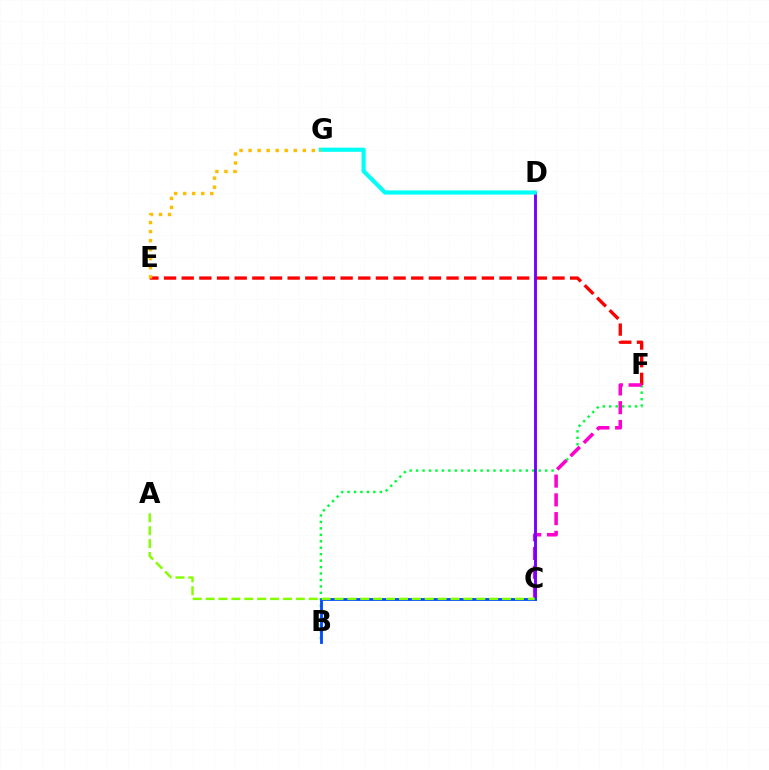{('B', 'F'): [{'color': '#00ff39', 'line_style': 'dotted', 'thickness': 1.75}], ('E', 'F'): [{'color': '#ff0000', 'line_style': 'dashed', 'thickness': 2.4}], ('C', 'F'): [{'color': '#ff00cf', 'line_style': 'dashed', 'thickness': 2.55}], ('C', 'D'): [{'color': '#7200ff', 'line_style': 'solid', 'thickness': 2.07}], ('D', 'G'): [{'color': '#00fff6', 'line_style': 'solid', 'thickness': 2.99}], ('E', 'G'): [{'color': '#ffbd00', 'line_style': 'dotted', 'thickness': 2.45}], ('B', 'C'): [{'color': '#004bff', 'line_style': 'solid', 'thickness': 2.04}], ('A', 'C'): [{'color': '#84ff00', 'line_style': 'dashed', 'thickness': 1.75}]}